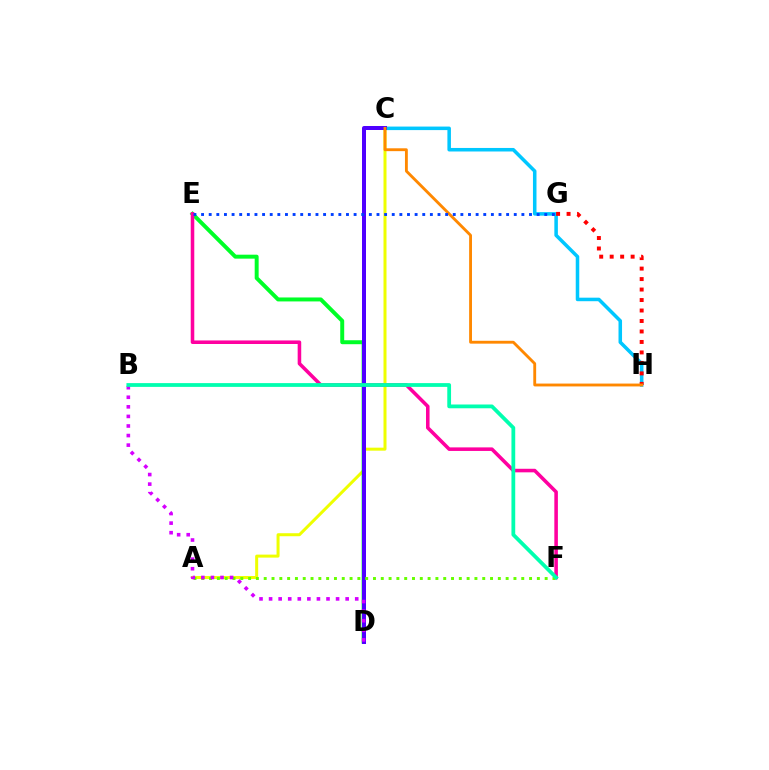{('A', 'C'): [{'color': '#eeff00', 'line_style': 'solid', 'thickness': 2.16}], ('D', 'E'): [{'color': '#00ff27', 'line_style': 'solid', 'thickness': 2.85}], ('C', 'H'): [{'color': '#00c7ff', 'line_style': 'solid', 'thickness': 2.54}, {'color': '#ff8800', 'line_style': 'solid', 'thickness': 2.06}], ('E', 'F'): [{'color': '#ff00a0', 'line_style': 'solid', 'thickness': 2.56}], ('C', 'D'): [{'color': '#4f00ff', 'line_style': 'solid', 'thickness': 2.88}], ('A', 'F'): [{'color': '#66ff00', 'line_style': 'dotted', 'thickness': 2.12}], ('B', 'D'): [{'color': '#d600ff', 'line_style': 'dotted', 'thickness': 2.6}], ('G', 'H'): [{'color': '#ff0000', 'line_style': 'dotted', 'thickness': 2.85}], ('E', 'G'): [{'color': '#003fff', 'line_style': 'dotted', 'thickness': 2.07}], ('B', 'F'): [{'color': '#00ffaf', 'line_style': 'solid', 'thickness': 2.72}]}